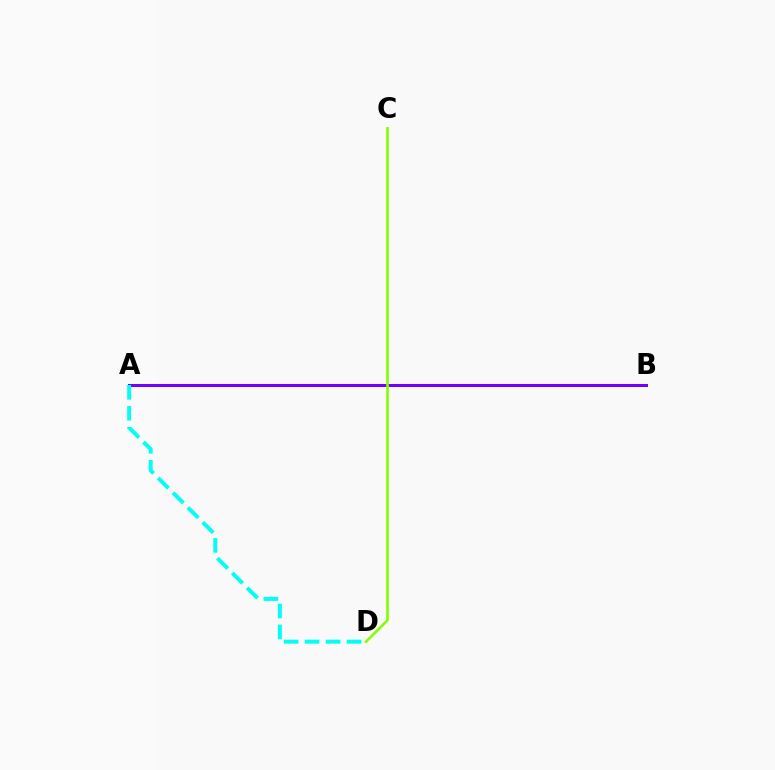{('A', 'B'): [{'color': '#ff0000', 'line_style': 'dashed', 'thickness': 2.01}, {'color': '#7200ff', 'line_style': 'solid', 'thickness': 2.18}], ('C', 'D'): [{'color': '#84ff00', 'line_style': 'solid', 'thickness': 1.9}], ('A', 'D'): [{'color': '#00fff6', 'line_style': 'dashed', 'thickness': 2.85}]}